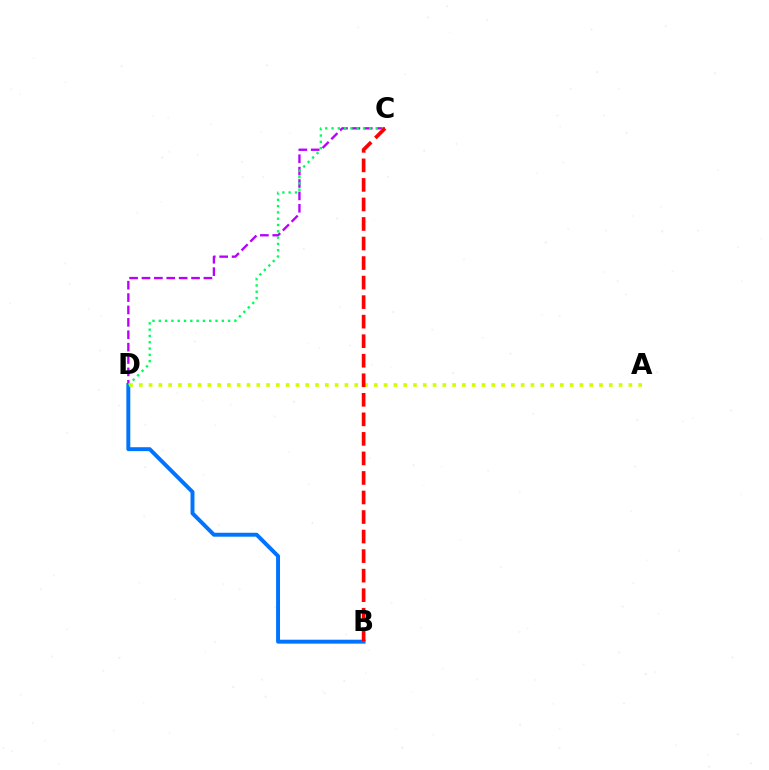{('B', 'D'): [{'color': '#0074ff', 'line_style': 'solid', 'thickness': 2.83}], ('C', 'D'): [{'color': '#b900ff', 'line_style': 'dashed', 'thickness': 1.68}, {'color': '#00ff5c', 'line_style': 'dotted', 'thickness': 1.71}], ('A', 'D'): [{'color': '#d1ff00', 'line_style': 'dotted', 'thickness': 2.66}], ('B', 'C'): [{'color': '#ff0000', 'line_style': 'dashed', 'thickness': 2.65}]}